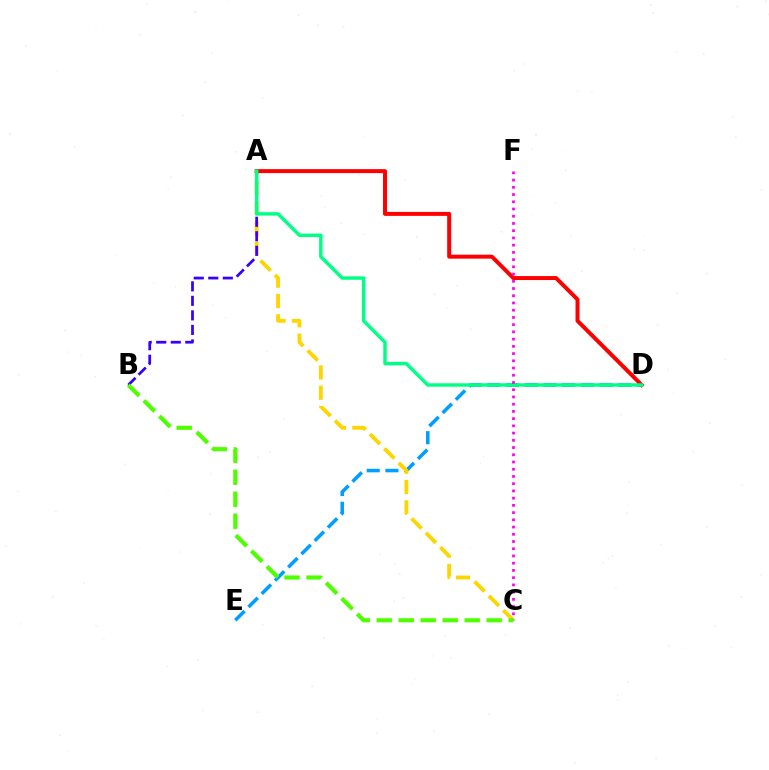{('D', 'E'): [{'color': '#009eff', 'line_style': 'dashed', 'thickness': 2.54}], ('A', 'C'): [{'color': '#ffd500', 'line_style': 'dashed', 'thickness': 2.76}], ('A', 'B'): [{'color': '#3700ff', 'line_style': 'dashed', 'thickness': 1.97}], ('A', 'D'): [{'color': '#ff0000', 'line_style': 'solid', 'thickness': 2.86}, {'color': '#00ff86', 'line_style': 'solid', 'thickness': 2.48}], ('C', 'F'): [{'color': '#ff00ed', 'line_style': 'dotted', 'thickness': 1.96}], ('B', 'C'): [{'color': '#4fff00', 'line_style': 'dashed', 'thickness': 2.99}]}